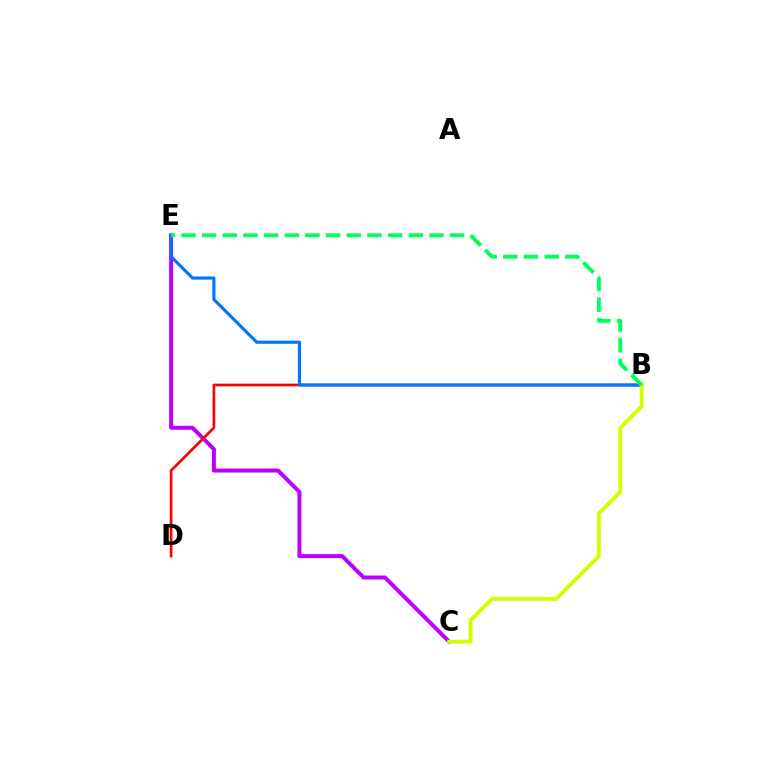{('C', 'E'): [{'color': '#b900ff', 'line_style': 'solid', 'thickness': 2.87}], ('B', 'D'): [{'color': '#ff0000', 'line_style': 'solid', 'thickness': 1.94}], ('B', 'E'): [{'color': '#0074ff', 'line_style': 'solid', 'thickness': 2.24}, {'color': '#00ff5c', 'line_style': 'dashed', 'thickness': 2.81}], ('B', 'C'): [{'color': '#d1ff00', 'line_style': 'solid', 'thickness': 2.79}]}